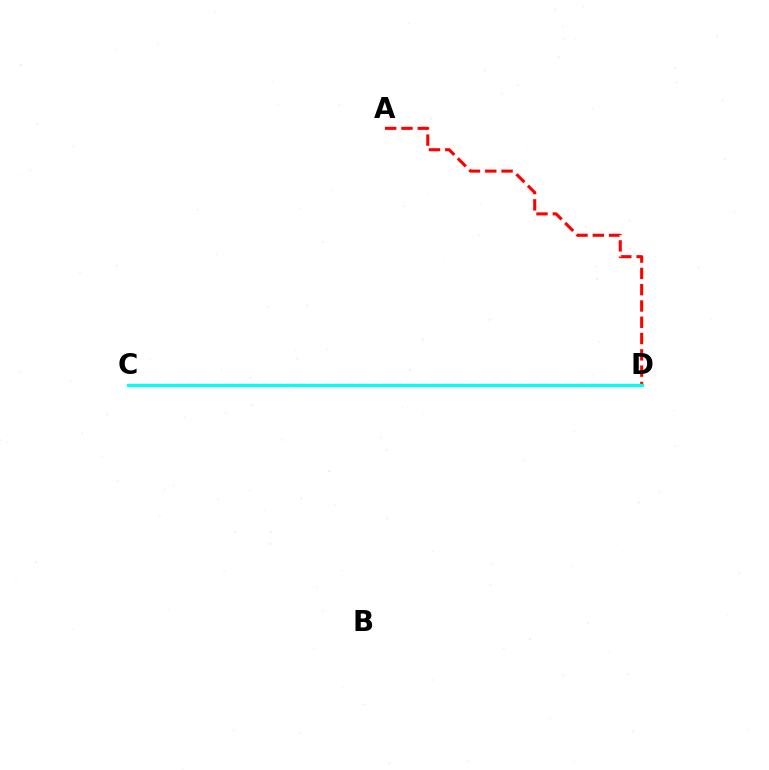{('A', 'D'): [{'color': '#ff0000', 'line_style': 'dashed', 'thickness': 2.21}], ('C', 'D'): [{'color': '#7200ff', 'line_style': 'dotted', 'thickness': 2.12}, {'color': '#84ff00', 'line_style': 'dashed', 'thickness': 1.65}, {'color': '#00fff6', 'line_style': 'solid', 'thickness': 2.31}]}